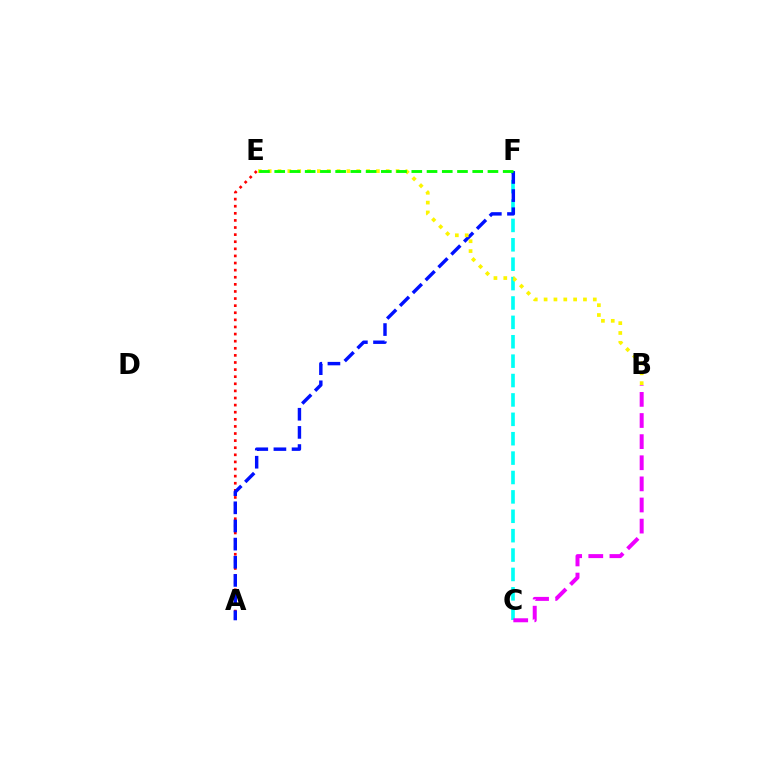{('A', 'E'): [{'color': '#ff0000', 'line_style': 'dotted', 'thickness': 1.93}], ('C', 'F'): [{'color': '#00fff6', 'line_style': 'dashed', 'thickness': 2.63}], ('B', 'C'): [{'color': '#ee00ff', 'line_style': 'dashed', 'thickness': 2.87}], ('A', 'F'): [{'color': '#0010ff', 'line_style': 'dashed', 'thickness': 2.47}], ('B', 'E'): [{'color': '#fcf500', 'line_style': 'dotted', 'thickness': 2.67}], ('E', 'F'): [{'color': '#08ff00', 'line_style': 'dashed', 'thickness': 2.07}]}